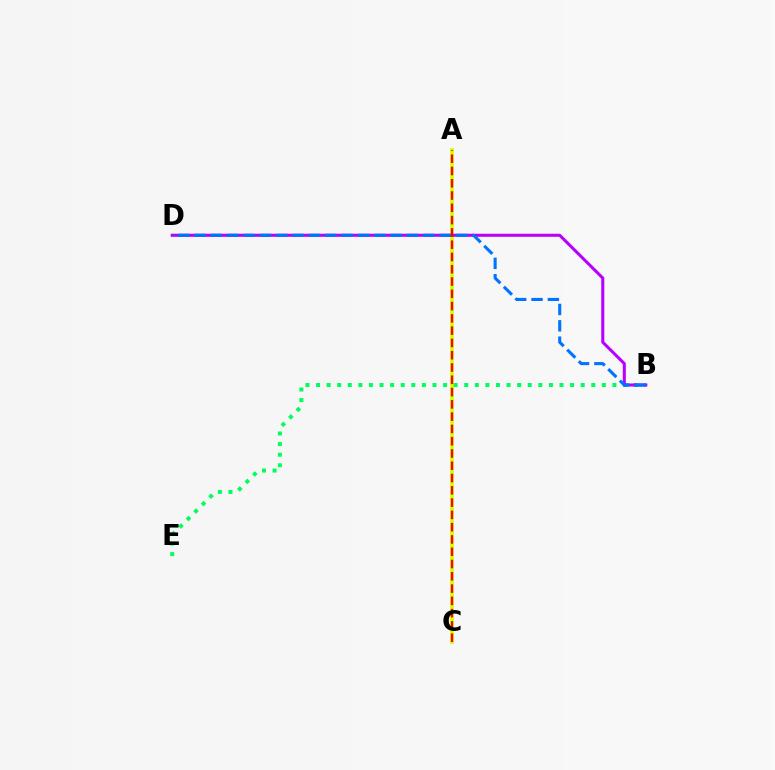{('A', 'C'): [{'color': '#d1ff00', 'line_style': 'solid', 'thickness': 2.68}, {'color': '#ff0000', 'line_style': 'dashed', 'thickness': 1.67}], ('B', 'E'): [{'color': '#00ff5c', 'line_style': 'dotted', 'thickness': 2.88}], ('B', 'D'): [{'color': '#b900ff', 'line_style': 'solid', 'thickness': 2.2}, {'color': '#0074ff', 'line_style': 'dashed', 'thickness': 2.22}]}